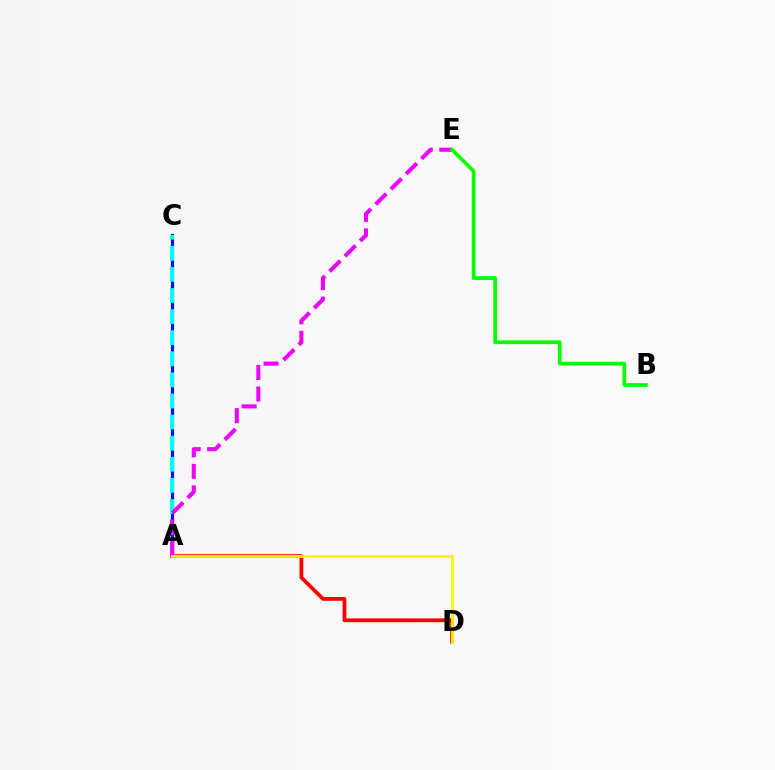{('A', 'C'): [{'color': '#0010ff', 'line_style': 'solid', 'thickness': 2.29}, {'color': '#00fff6', 'line_style': 'dashed', 'thickness': 2.87}], ('A', 'D'): [{'color': '#ff0000', 'line_style': 'solid', 'thickness': 2.71}, {'color': '#fcf500', 'line_style': 'solid', 'thickness': 2.01}], ('A', 'E'): [{'color': '#ee00ff', 'line_style': 'dashed', 'thickness': 2.93}], ('B', 'E'): [{'color': '#08ff00', 'line_style': 'solid', 'thickness': 2.68}]}